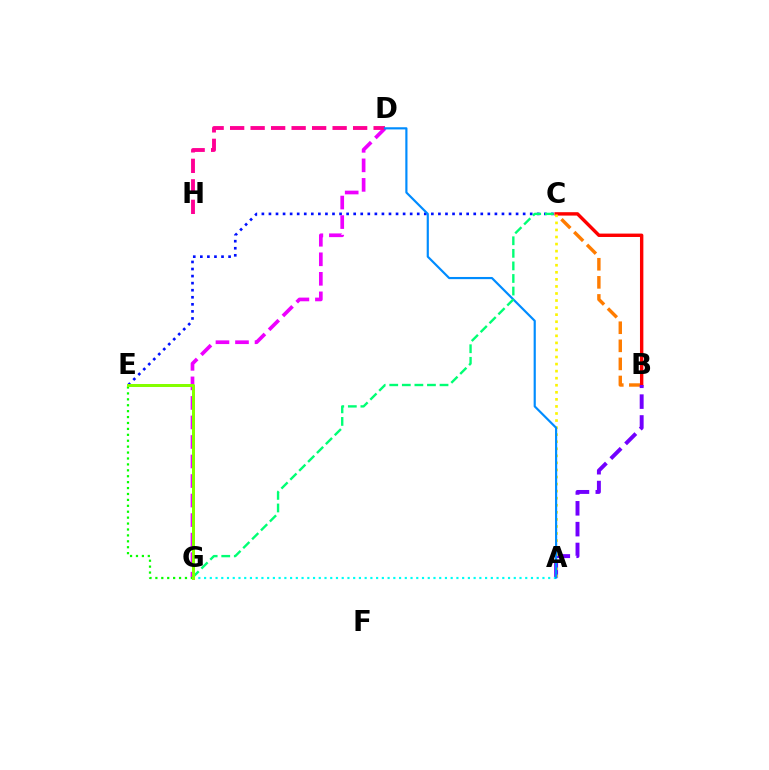{('C', 'E'): [{'color': '#0010ff', 'line_style': 'dotted', 'thickness': 1.92}], ('B', 'C'): [{'color': '#ff7c00', 'line_style': 'dashed', 'thickness': 2.46}, {'color': '#ff0000', 'line_style': 'solid', 'thickness': 2.44}], ('D', 'G'): [{'color': '#ee00ff', 'line_style': 'dashed', 'thickness': 2.65}], ('D', 'H'): [{'color': '#ff0094', 'line_style': 'dashed', 'thickness': 2.78}], ('A', 'B'): [{'color': '#7200ff', 'line_style': 'dashed', 'thickness': 2.83}], ('A', 'G'): [{'color': '#00fff6', 'line_style': 'dotted', 'thickness': 1.56}], ('A', 'C'): [{'color': '#fcf500', 'line_style': 'dotted', 'thickness': 1.92}], ('A', 'D'): [{'color': '#008cff', 'line_style': 'solid', 'thickness': 1.57}], ('C', 'G'): [{'color': '#00ff74', 'line_style': 'dashed', 'thickness': 1.71}], ('E', 'G'): [{'color': '#08ff00', 'line_style': 'dotted', 'thickness': 1.61}, {'color': '#84ff00', 'line_style': 'solid', 'thickness': 2.15}]}